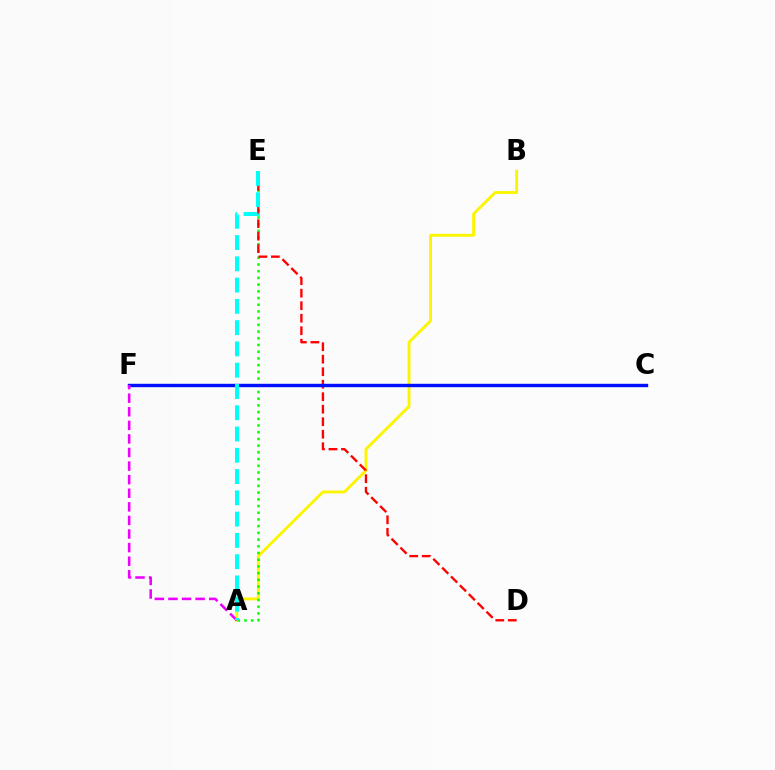{('A', 'B'): [{'color': '#fcf500', 'line_style': 'solid', 'thickness': 2.07}], ('A', 'E'): [{'color': '#08ff00', 'line_style': 'dotted', 'thickness': 1.82}, {'color': '#00fff6', 'line_style': 'dashed', 'thickness': 2.89}], ('D', 'E'): [{'color': '#ff0000', 'line_style': 'dashed', 'thickness': 1.7}], ('C', 'F'): [{'color': '#0010ff', 'line_style': 'solid', 'thickness': 2.44}], ('A', 'F'): [{'color': '#ee00ff', 'line_style': 'dashed', 'thickness': 1.85}]}